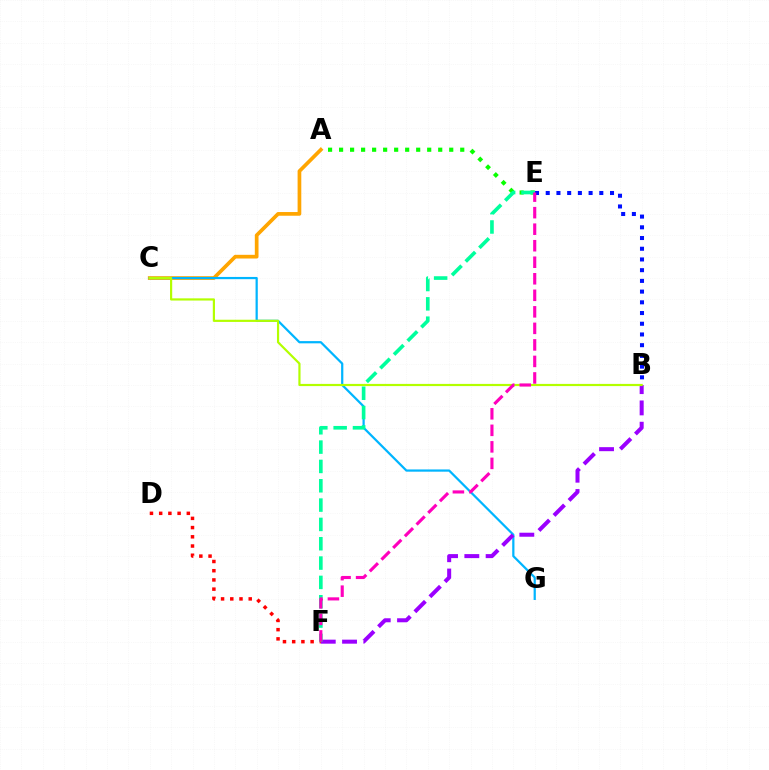{('B', 'E'): [{'color': '#0010ff', 'line_style': 'dotted', 'thickness': 2.91}], ('A', 'E'): [{'color': '#08ff00', 'line_style': 'dotted', 'thickness': 2.99}], ('D', 'F'): [{'color': '#ff0000', 'line_style': 'dotted', 'thickness': 2.5}], ('A', 'C'): [{'color': '#ffa500', 'line_style': 'solid', 'thickness': 2.66}], ('C', 'G'): [{'color': '#00b5ff', 'line_style': 'solid', 'thickness': 1.61}], ('B', 'F'): [{'color': '#9b00ff', 'line_style': 'dashed', 'thickness': 2.89}], ('B', 'C'): [{'color': '#b3ff00', 'line_style': 'solid', 'thickness': 1.58}], ('E', 'F'): [{'color': '#00ff9d', 'line_style': 'dashed', 'thickness': 2.63}, {'color': '#ff00bd', 'line_style': 'dashed', 'thickness': 2.25}]}